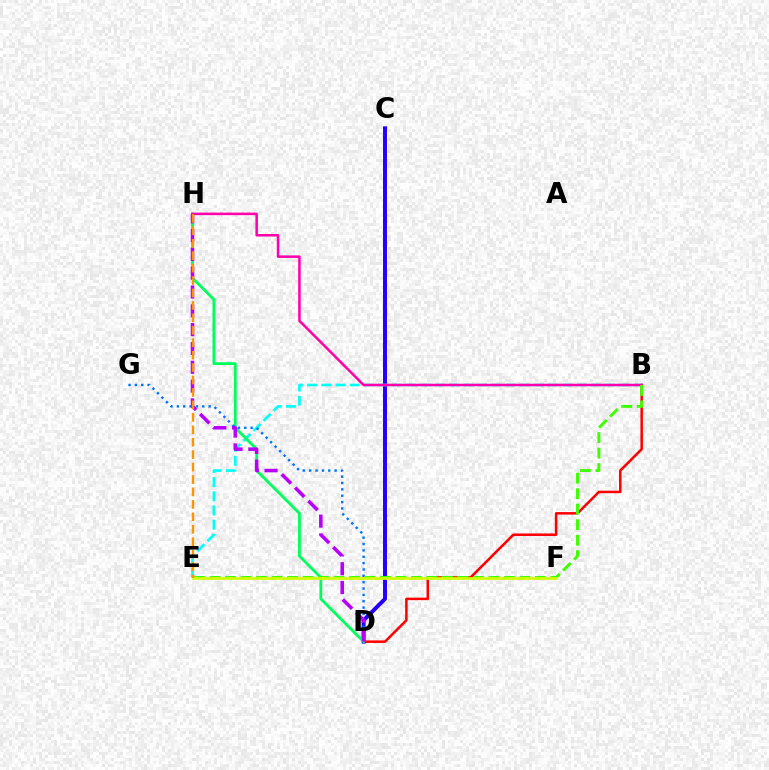{('B', 'D'): [{'color': '#ff0000', 'line_style': 'solid', 'thickness': 1.81}], ('C', 'D'): [{'color': '#2500ff', 'line_style': 'solid', 'thickness': 2.85}], ('B', 'E'): [{'color': '#00fff6', 'line_style': 'dashed', 'thickness': 1.93}, {'color': '#3dff00', 'line_style': 'dashed', 'thickness': 2.1}], ('D', 'H'): [{'color': '#00ff5c', 'line_style': 'solid', 'thickness': 2.02}, {'color': '#b900ff', 'line_style': 'dashed', 'thickness': 2.56}], ('B', 'H'): [{'color': '#ff00ac', 'line_style': 'solid', 'thickness': 1.82}], ('D', 'G'): [{'color': '#0074ff', 'line_style': 'dotted', 'thickness': 1.73}], ('E', 'F'): [{'color': '#d1ff00', 'line_style': 'solid', 'thickness': 1.98}], ('E', 'H'): [{'color': '#ff9400', 'line_style': 'dashed', 'thickness': 1.69}]}